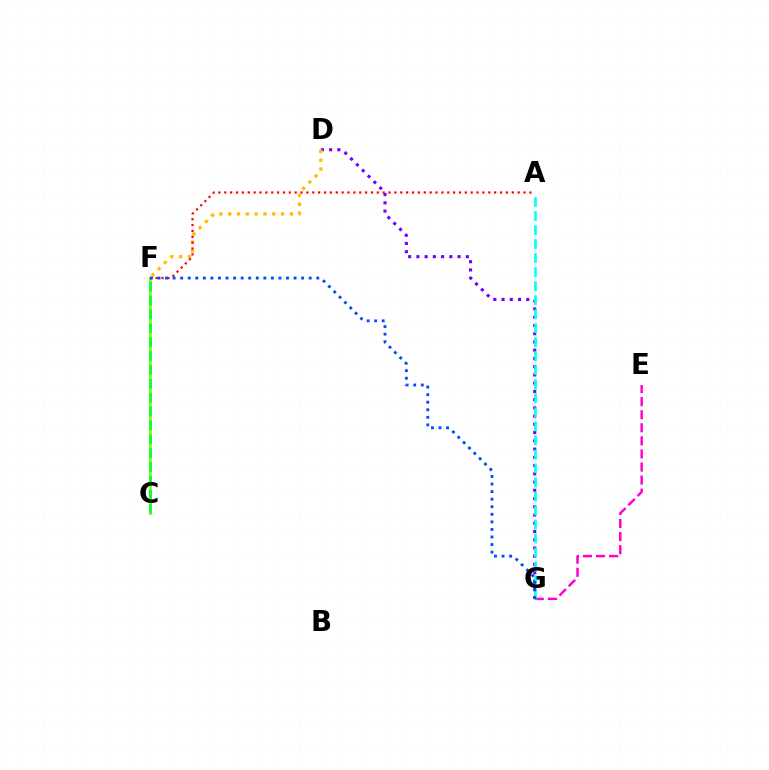{('C', 'F'): [{'color': '#84ff00', 'line_style': 'solid', 'thickness': 2.01}, {'color': '#00ff39', 'line_style': 'dashed', 'thickness': 1.88}], ('D', 'G'): [{'color': '#7200ff', 'line_style': 'dotted', 'thickness': 2.24}], ('E', 'G'): [{'color': '#ff00cf', 'line_style': 'dashed', 'thickness': 1.78}], ('A', 'G'): [{'color': '#00fff6', 'line_style': 'dashed', 'thickness': 1.9}], ('D', 'F'): [{'color': '#ffbd00', 'line_style': 'dotted', 'thickness': 2.4}], ('A', 'F'): [{'color': '#ff0000', 'line_style': 'dotted', 'thickness': 1.59}], ('F', 'G'): [{'color': '#004bff', 'line_style': 'dotted', 'thickness': 2.05}]}